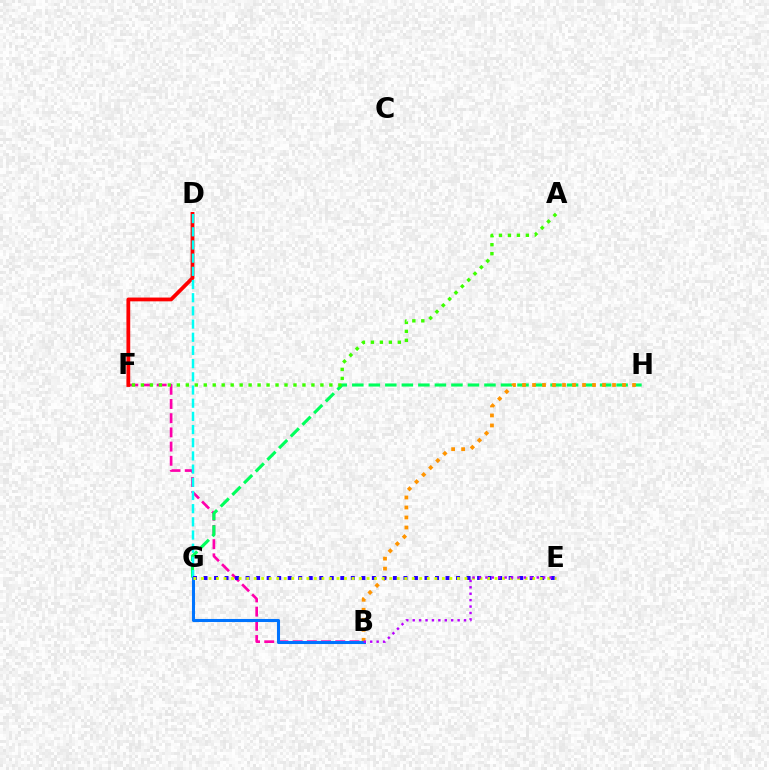{('B', 'F'): [{'color': '#ff00ac', 'line_style': 'dashed', 'thickness': 1.93}], ('G', 'H'): [{'color': '#00ff5c', 'line_style': 'dashed', 'thickness': 2.24}], ('D', 'F'): [{'color': '#ff0000', 'line_style': 'solid', 'thickness': 2.73}], ('B', 'H'): [{'color': '#ff9400', 'line_style': 'dotted', 'thickness': 2.72}], ('D', 'G'): [{'color': '#00fff6', 'line_style': 'dashed', 'thickness': 1.79}], ('E', 'G'): [{'color': '#2500ff', 'line_style': 'dotted', 'thickness': 2.86}, {'color': '#d1ff00', 'line_style': 'dotted', 'thickness': 2.05}], ('B', 'G'): [{'color': '#0074ff', 'line_style': 'solid', 'thickness': 2.2}], ('A', 'F'): [{'color': '#3dff00', 'line_style': 'dotted', 'thickness': 2.44}], ('B', 'E'): [{'color': '#b900ff', 'line_style': 'dotted', 'thickness': 1.74}]}